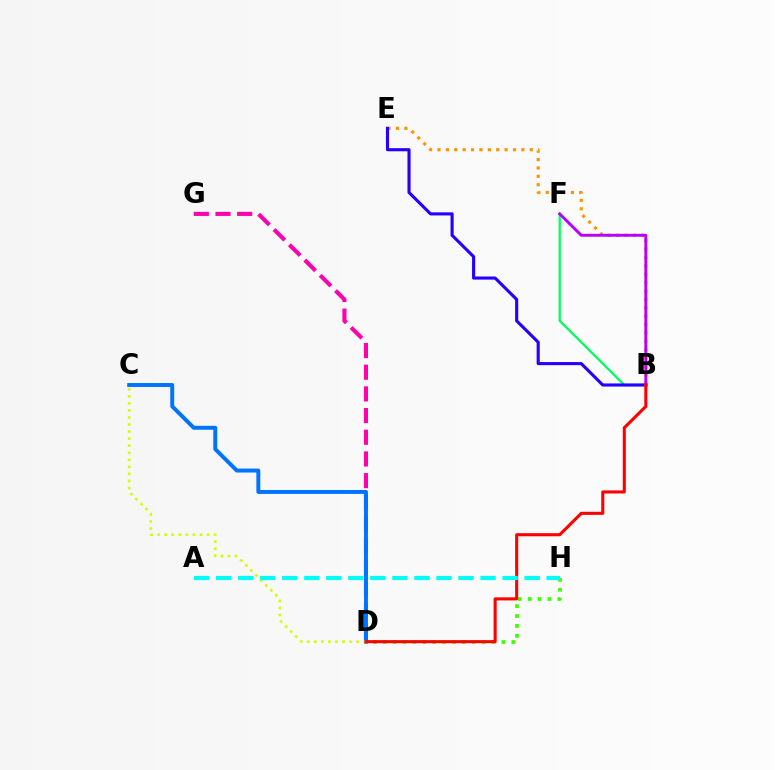{('B', 'F'): [{'color': '#00ff5c', 'line_style': 'solid', 'thickness': 1.65}, {'color': '#b900ff', 'line_style': 'solid', 'thickness': 2.1}], ('B', 'E'): [{'color': '#ff9400', 'line_style': 'dotted', 'thickness': 2.28}, {'color': '#2500ff', 'line_style': 'solid', 'thickness': 2.23}], ('D', 'H'): [{'color': '#3dff00', 'line_style': 'dotted', 'thickness': 2.69}], ('D', 'G'): [{'color': '#ff00ac', 'line_style': 'dashed', 'thickness': 2.94}], ('C', 'D'): [{'color': '#0074ff', 'line_style': 'solid', 'thickness': 2.84}, {'color': '#d1ff00', 'line_style': 'dotted', 'thickness': 1.92}], ('B', 'D'): [{'color': '#ff0000', 'line_style': 'solid', 'thickness': 2.22}], ('A', 'H'): [{'color': '#00fff6', 'line_style': 'dashed', 'thickness': 2.99}]}